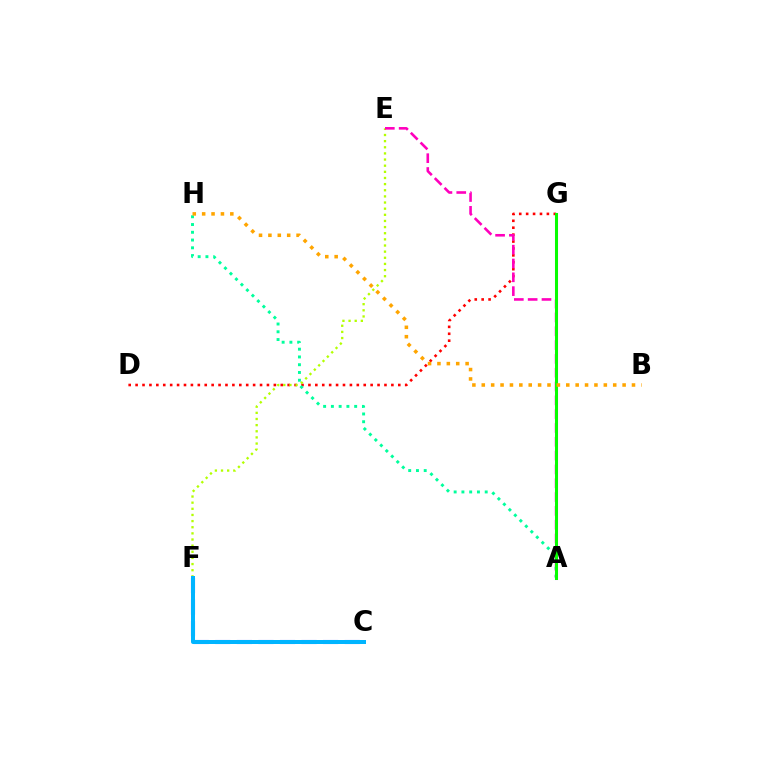{('A', 'G'): [{'color': '#9b00ff', 'line_style': 'solid', 'thickness': 2.19}, {'color': '#08ff00', 'line_style': 'solid', 'thickness': 2.14}], ('C', 'F'): [{'color': '#0010ff', 'line_style': 'dashed', 'thickness': 2.93}, {'color': '#00b5ff', 'line_style': 'solid', 'thickness': 2.87}], ('D', 'G'): [{'color': '#ff0000', 'line_style': 'dotted', 'thickness': 1.88}], ('A', 'H'): [{'color': '#00ff9d', 'line_style': 'dotted', 'thickness': 2.11}], ('E', 'F'): [{'color': '#b3ff00', 'line_style': 'dotted', 'thickness': 1.67}], ('A', 'E'): [{'color': '#ff00bd', 'line_style': 'dashed', 'thickness': 1.88}], ('B', 'H'): [{'color': '#ffa500', 'line_style': 'dotted', 'thickness': 2.55}]}